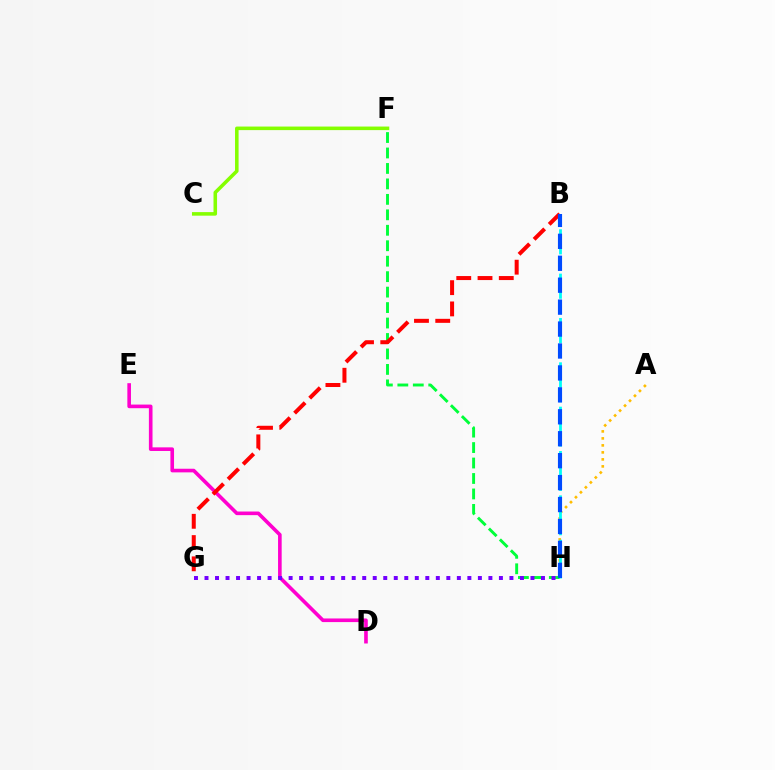{('F', 'H'): [{'color': '#00ff39', 'line_style': 'dashed', 'thickness': 2.1}], ('C', 'F'): [{'color': '#84ff00', 'line_style': 'solid', 'thickness': 2.56}], ('A', 'H'): [{'color': '#ffbd00', 'line_style': 'dotted', 'thickness': 1.9}], ('B', 'H'): [{'color': '#00fff6', 'line_style': 'dashed', 'thickness': 2.01}, {'color': '#004bff', 'line_style': 'dashed', 'thickness': 2.98}], ('D', 'E'): [{'color': '#ff00cf', 'line_style': 'solid', 'thickness': 2.61}], ('G', 'H'): [{'color': '#7200ff', 'line_style': 'dotted', 'thickness': 2.86}], ('B', 'G'): [{'color': '#ff0000', 'line_style': 'dashed', 'thickness': 2.89}]}